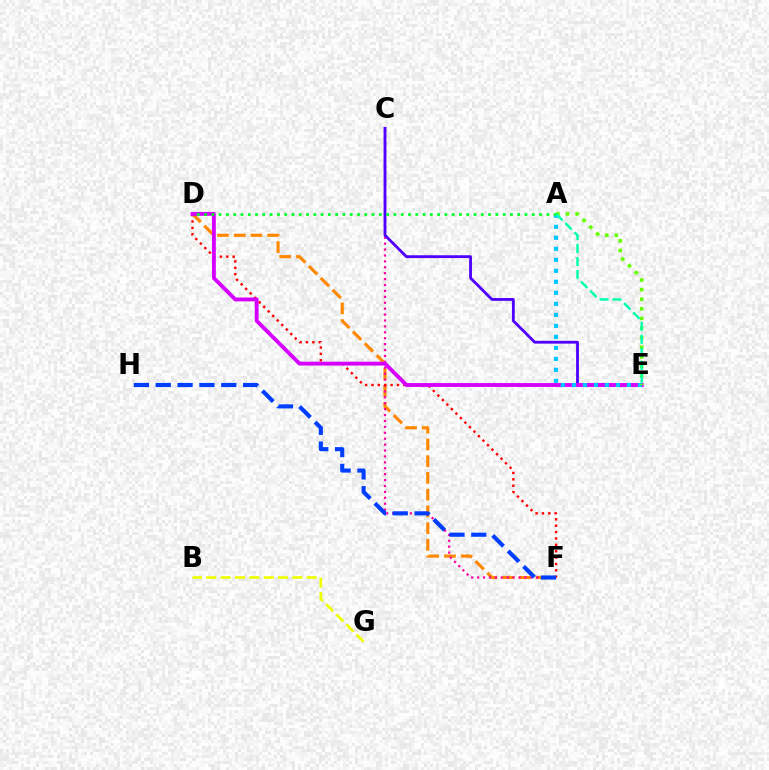{('D', 'F'): [{'color': '#ff8800', 'line_style': 'dashed', 'thickness': 2.27}, {'color': '#ff0000', 'line_style': 'dotted', 'thickness': 1.73}], ('C', 'F'): [{'color': '#ff00a0', 'line_style': 'dotted', 'thickness': 1.61}], ('C', 'E'): [{'color': '#4f00ff', 'line_style': 'solid', 'thickness': 2.03}], ('B', 'G'): [{'color': '#eeff00', 'line_style': 'dashed', 'thickness': 1.95}], ('F', 'H'): [{'color': '#003fff', 'line_style': 'dashed', 'thickness': 2.97}], ('D', 'E'): [{'color': '#d600ff', 'line_style': 'solid', 'thickness': 2.78}], ('A', 'E'): [{'color': '#00c7ff', 'line_style': 'dotted', 'thickness': 2.99}, {'color': '#66ff00', 'line_style': 'dotted', 'thickness': 2.61}, {'color': '#00ffaf', 'line_style': 'dashed', 'thickness': 1.76}], ('A', 'D'): [{'color': '#00ff27', 'line_style': 'dotted', 'thickness': 1.98}]}